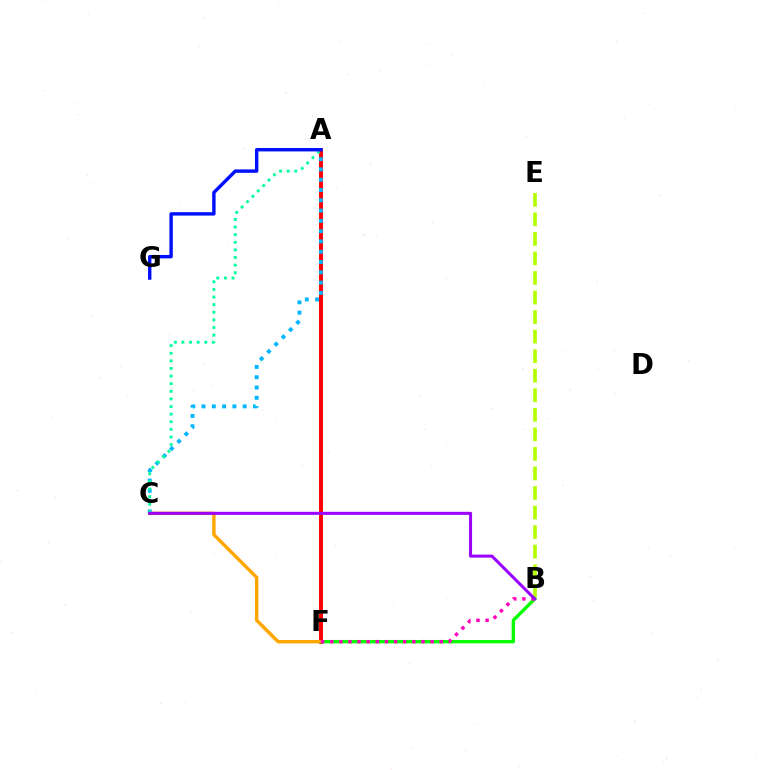{('B', 'E'): [{'color': '#b3ff00', 'line_style': 'dashed', 'thickness': 2.66}], ('A', 'F'): [{'color': '#ff0000', 'line_style': 'solid', 'thickness': 2.84}], ('B', 'F'): [{'color': '#08ff00', 'line_style': 'solid', 'thickness': 2.41}, {'color': '#ff00bd', 'line_style': 'dotted', 'thickness': 2.48}], ('C', 'F'): [{'color': '#ffa500', 'line_style': 'solid', 'thickness': 2.45}], ('A', 'C'): [{'color': '#00b5ff', 'line_style': 'dotted', 'thickness': 2.8}, {'color': '#00ff9d', 'line_style': 'dotted', 'thickness': 2.07}], ('A', 'G'): [{'color': '#0010ff', 'line_style': 'solid', 'thickness': 2.45}], ('B', 'C'): [{'color': '#9b00ff', 'line_style': 'solid', 'thickness': 2.19}]}